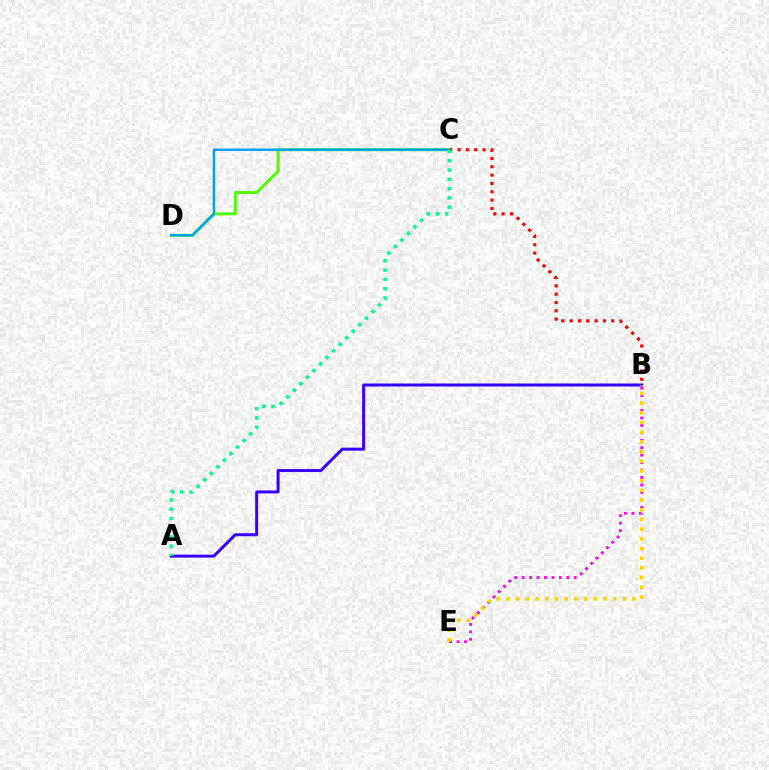{('B', 'E'): [{'color': '#ff00ed', 'line_style': 'dotted', 'thickness': 2.02}, {'color': '#ffd500', 'line_style': 'dotted', 'thickness': 2.63}], ('A', 'B'): [{'color': '#3700ff', 'line_style': 'solid', 'thickness': 2.14}], ('C', 'D'): [{'color': '#4fff00', 'line_style': 'solid', 'thickness': 2.13}, {'color': '#009eff', 'line_style': 'solid', 'thickness': 1.72}], ('B', 'C'): [{'color': '#ff0000', 'line_style': 'dotted', 'thickness': 2.26}], ('A', 'C'): [{'color': '#00ff86', 'line_style': 'dotted', 'thickness': 2.52}]}